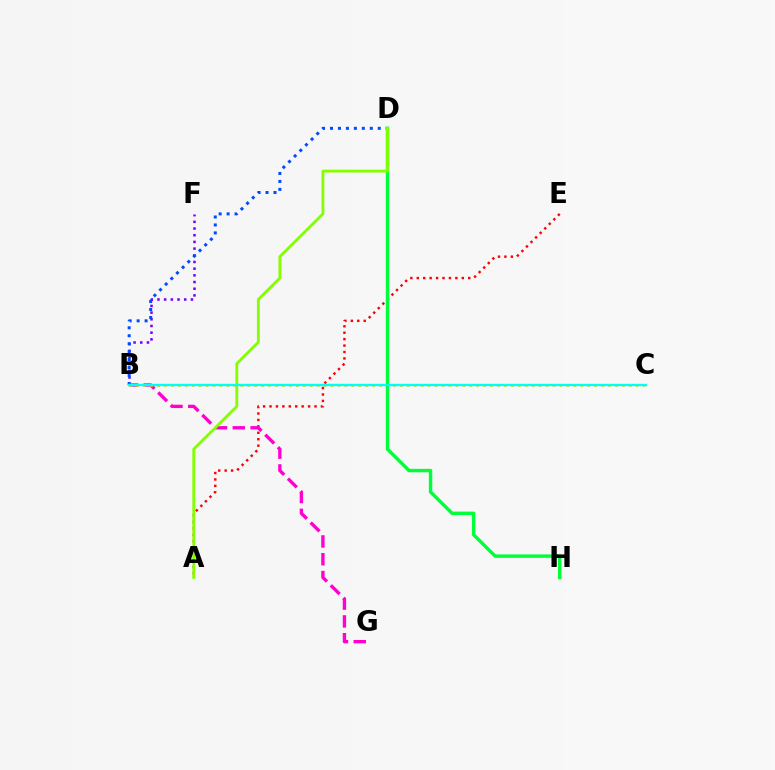{('B', 'F'): [{'color': '#7200ff', 'line_style': 'dotted', 'thickness': 1.82}], ('A', 'E'): [{'color': '#ff0000', 'line_style': 'dotted', 'thickness': 1.75}], ('B', 'D'): [{'color': '#004bff', 'line_style': 'dotted', 'thickness': 2.16}], ('B', 'G'): [{'color': '#ff00cf', 'line_style': 'dashed', 'thickness': 2.42}], ('B', 'C'): [{'color': '#ffbd00', 'line_style': 'dotted', 'thickness': 1.88}, {'color': '#00fff6', 'line_style': 'solid', 'thickness': 1.72}], ('D', 'H'): [{'color': '#00ff39', 'line_style': 'solid', 'thickness': 2.47}], ('A', 'D'): [{'color': '#84ff00', 'line_style': 'solid', 'thickness': 2.03}]}